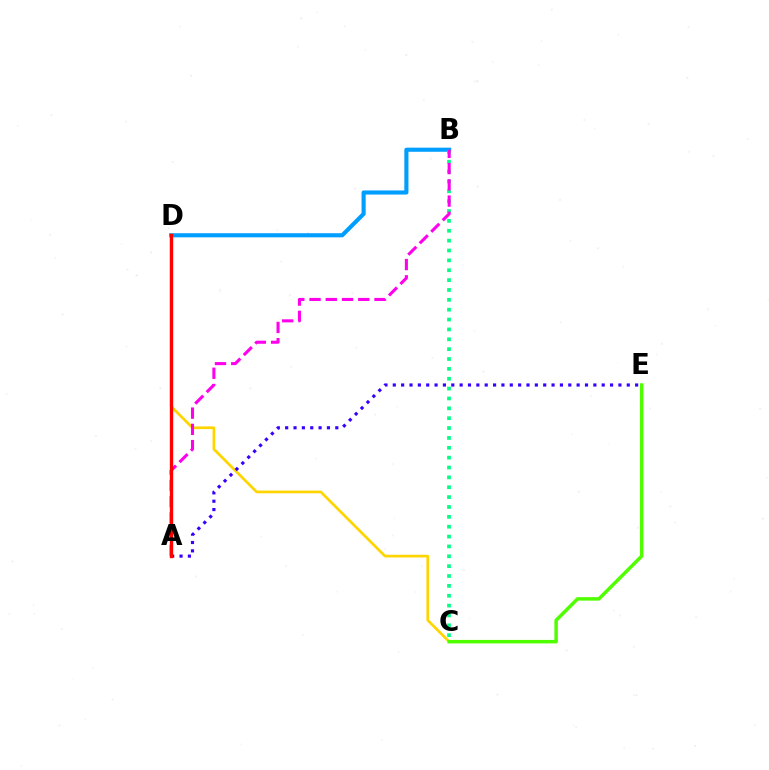{('B', 'D'): [{'color': '#009eff', 'line_style': 'solid', 'thickness': 2.96}], ('C', 'D'): [{'color': '#ffd500', 'line_style': 'solid', 'thickness': 1.95}], ('C', 'E'): [{'color': '#4fff00', 'line_style': 'solid', 'thickness': 2.51}], ('B', 'C'): [{'color': '#00ff86', 'line_style': 'dotted', 'thickness': 2.68}], ('A', 'B'): [{'color': '#ff00ed', 'line_style': 'dashed', 'thickness': 2.21}], ('A', 'E'): [{'color': '#3700ff', 'line_style': 'dotted', 'thickness': 2.27}], ('A', 'D'): [{'color': '#ff0000', 'line_style': 'solid', 'thickness': 2.41}]}